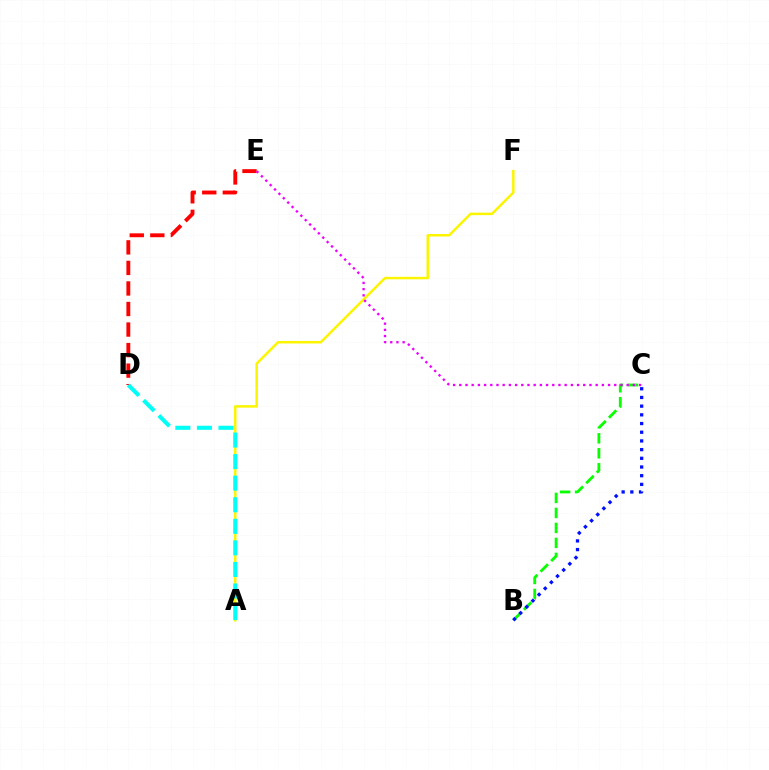{('A', 'F'): [{'color': '#fcf500', 'line_style': 'solid', 'thickness': 1.79}], ('D', 'E'): [{'color': '#ff0000', 'line_style': 'dashed', 'thickness': 2.79}], ('B', 'C'): [{'color': '#08ff00', 'line_style': 'dashed', 'thickness': 2.04}, {'color': '#0010ff', 'line_style': 'dotted', 'thickness': 2.36}], ('A', 'D'): [{'color': '#00fff6', 'line_style': 'dashed', 'thickness': 2.93}], ('C', 'E'): [{'color': '#ee00ff', 'line_style': 'dotted', 'thickness': 1.68}]}